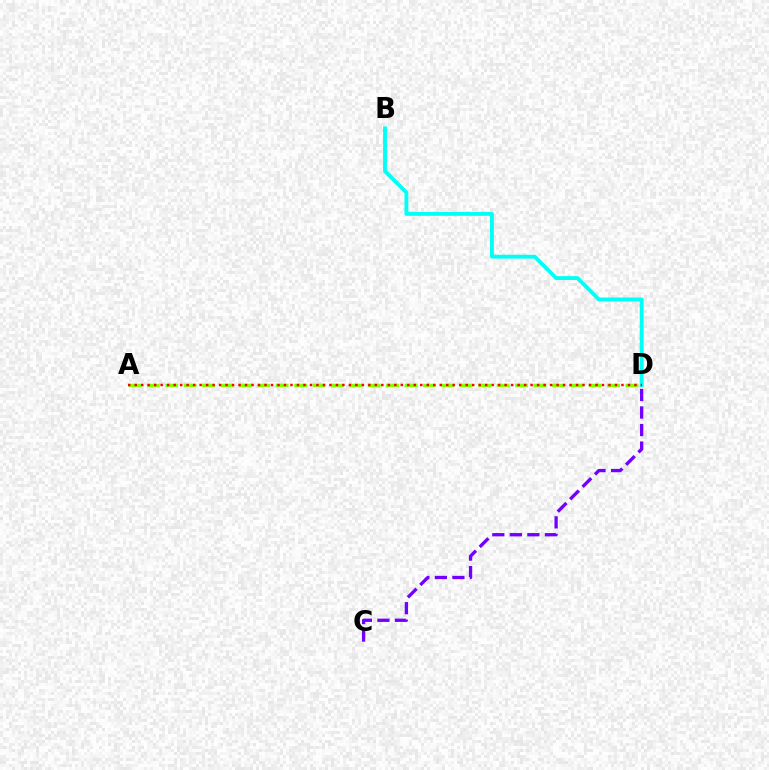{('B', 'D'): [{'color': '#00fff6', 'line_style': 'solid', 'thickness': 2.77}], ('A', 'D'): [{'color': '#84ff00', 'line_style': 'dashed', 'thickness': 2.5}, {'color': '#ff0000', 'line_style': 'dotted', 'thickness': 1.76}], ('C', 'D'): [{'color': '#7200ff', 'line_style': 'dashed', 'thickness': 2.38}]}